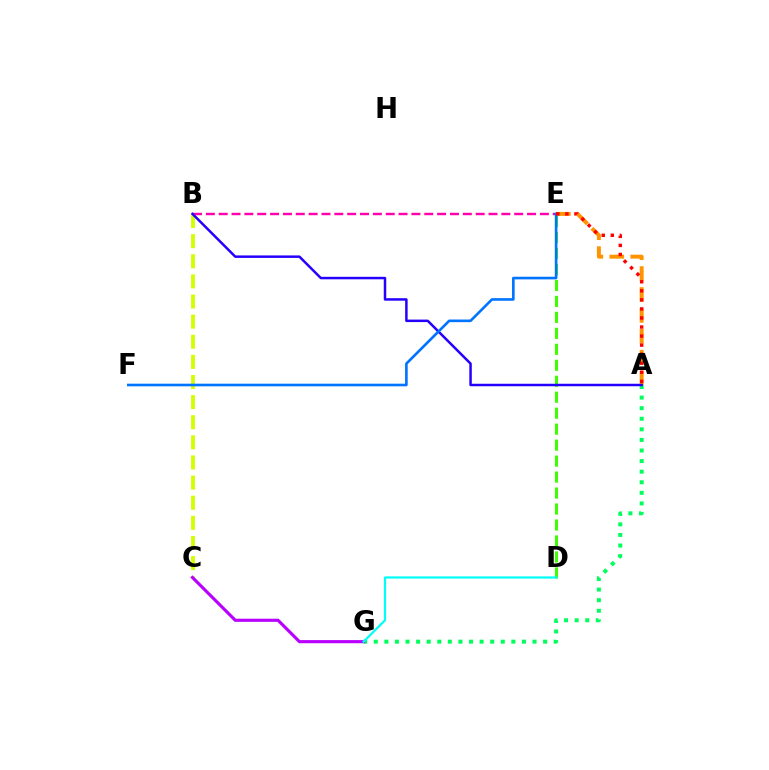{('A', 'G'): [{'color': '#00ff5c', 'line_style': 'dotted', 'thickness': 2.88}], ('B', 'E'): [{'color': '#ff00ac', 'line_style': 'dashed', 'thickness': 1.75}], ('B', 'C'): [{'color': '#d1ff00', 'line_style': 'dashed', 'thickness': 2.73}], ('A', 'E'): [{'color': '#ff9400', 'line_style': 'dashed', 'thickness': 2.84}, {'color': '#ff0000', 'line_style': 'dotted', 'thickness': 2.46}], ('D', 'E'): [{'color': '#3dff00', 'line_style': 'dashed', 'thickness': 2.17}], ('C', 'G'): [{'color': '#b900ff', 'line_style': 'solid', 'thickness': 2.25}], ('A', 'B'): [{'color': '#2500ff', 'line_style': 'solid', 'thickness': 1.79}], ('E', 'F'): [{'color': '#0074ff', 'line_style': 'solid', 'thickness': 1.89}], ('D', 'G'): [{'color': '#00fff6', 'line_style': 'solid', 'thickness': 1.61}]}